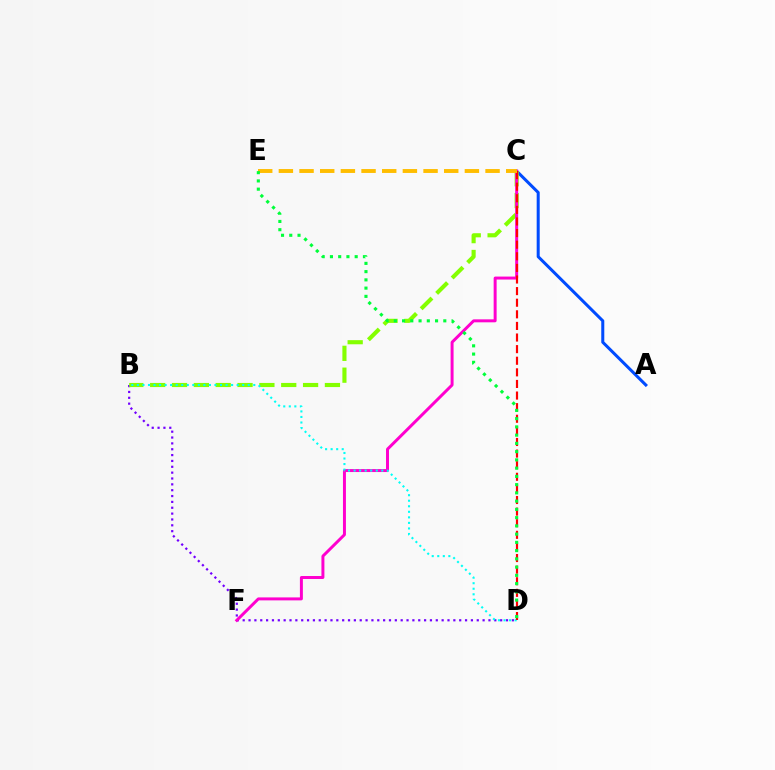{('B', 'D'): [{'color': '#7200ff', 'line_style': 'dotted', 'thickness': 1.59}, {'color': '#00fff6', 'line_style': 'dotted', 'thickness': 1.51}], ('A', 'C'): [{'color': '#004bff', 'line_style': 'solid', 'thickness': 2.18}], ('B', 'C'): [{'color': '#84ff00', 'line_style': 'dashed', 'thickness': 2.97}], ('C', 'F'): [{'color': '#ff00cf', 'line_style': 'solid', 'thickness': 2.14}], ('C', 'D'): [{'color': '#ff0000', 'line_style': 'dashed', 'thickness': 1.58}], ('C', 'E'): [{'color': '#ffbd00', 'line_style': 'dashed', 'thickness': 2.81}], ('D', 'E'): [{'color': '#00ff39', 'line_style': 'dotted', 'thickness': 2.24}]}